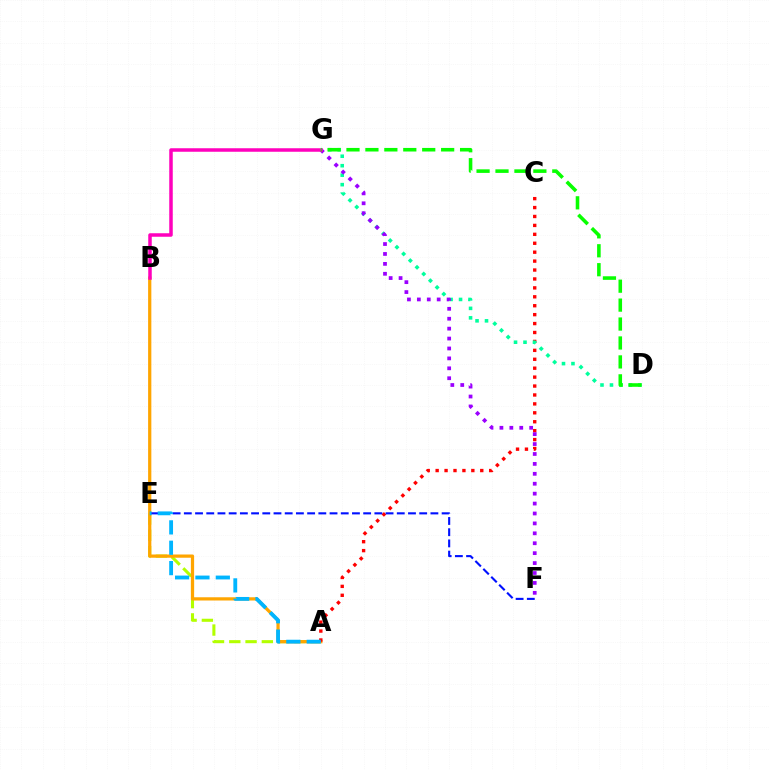{('A', 'E'): [{'color': '#b3ff00', 'line_style': 'dashed', 'thickness': 2.21}, {'color': '#00b5ff', 'line_style': 'dashed', 'thickness': 2.77}], ('A', 'B'): [{'color': '#ffa500', 'line_style': 'solid', 'thickness': 2.33}], ('A', 'C'): [{'color': '#ff0000', 'line_style': 'dotted', 'thickness': 2.42}], ('E', 'F'): [{'color': '#0010ff', 'line_style': 'dashed', 'thickness': 1.52}], ('D', 'G'): [{'color': '#00ff9d', 'line_style': 'dotted', 'thickness': 2.57}, {'color': '#08ff00', 'line_style': 'dashed', 'thickness': 2.57}], ('F', 'G'): [{'color': '#9b00ff', 'line_style': 'dotted', 'thickness': 2.69}], ('B', 'G'): [{'color': '#ff00bd', 'line_style': 'solid', 'thickness': 2.53}]}